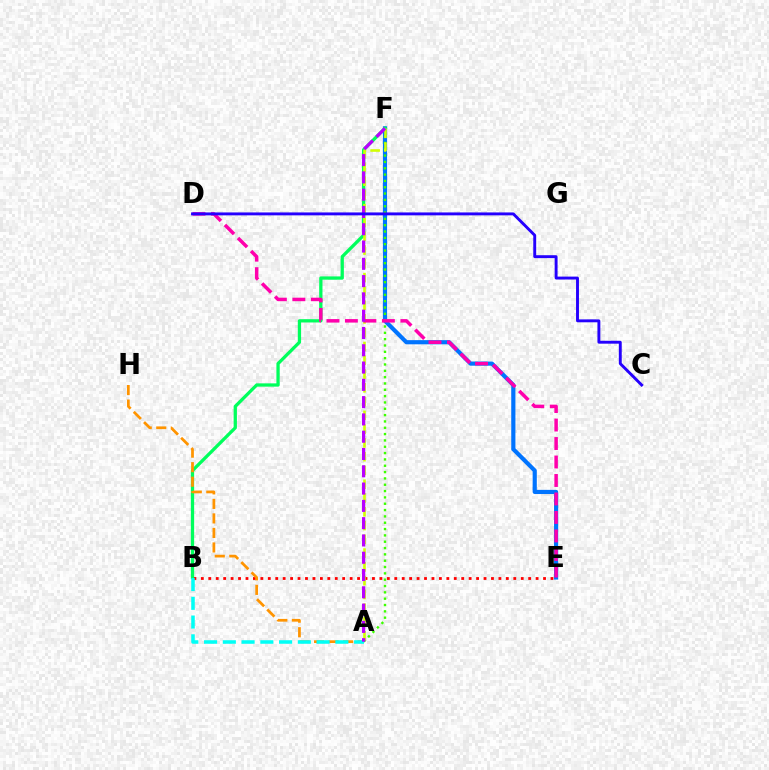{('E', 'F'): [{'color': '#0074ff', 'line_style': 'solid', 'thickness': 3.0}], ('B', 'E'): [{'color': '#ff0000', 'line_style': 'dotted', 'thickness': 2.02}], ('B', 'F'): [{'color': '#00ff5c', 'line_style': 'solid', 'thickness': 2.36}], ('A', 'H'): [{'color': '#ff9400', 'line_style': 'dashed', 'thickness': 1.97}], ('A', 'F'): [{'color': '#3dff00', 'line_style': 'dotted', 'thickness': 1.72}, {'color': '#d1ff00', 'line_style': 'dashed', 'thickness': 1.87}, {'color': '#b900ff', 'line_style': 'dashed', 'thickness': 2.35}], ('A', 'B'): [{'color': '#00fff6', 'line_style': 'dashed', 'thickness': 2.55}], ('D', 'E'): [{'color': '#ff00ac', 'line_style': 'dashed', 'thickness': 2.51}], ('C', 'D'): [{'color': '#2500ff', 'line_style': 'solid', 'thickness': 2.1}]}